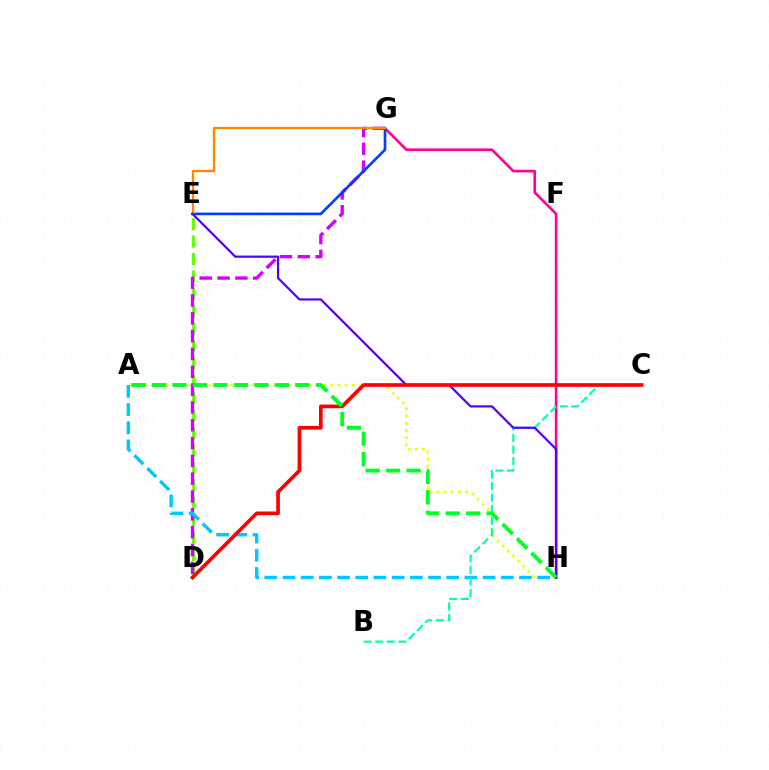{('D', 'E'): [{'color': '#66ff00', 'line_style': 'dashed', 'thickness': 2.37}], ('D', 'G'): [{'color': '#d600ff', 'line_style': 'dashed', 'thickness': 2.42}], ('A', 'H'): [{'color': '#eeff00', 'line_style': 'dotted', 'thickness': 1.95}, {'color': '#00c7ff', 'line_style': 'dashed', 'thickness': 2.47}, {'color': '#00ff27', 'line_style': 'dashed', 'thickness': 2.78}], ('G', 'H'): [{'color': '#ff00a0', 'line_style': 'solid', 'thickness': 1.89}], ('E', 'G'): [{'color': '#003fff', 'line_style': 'solid', 'thickness': 1.91}, {'color': '#ff8800', 'line_style': 'solid', 'thickness': 1.69}], ('B', 'C'): [{'color': '#00ffaf', 'line_style': 'dashed', 'thickness': 1.57}], ('E', 'H'): [{'color': '#4f00ff', 'line_style': 'solid', 'thickness': 1.59}], ('C', 'D'): [{'color': '#ff0000', 'line_style': 'solid', 'thickness': 2.65}]}